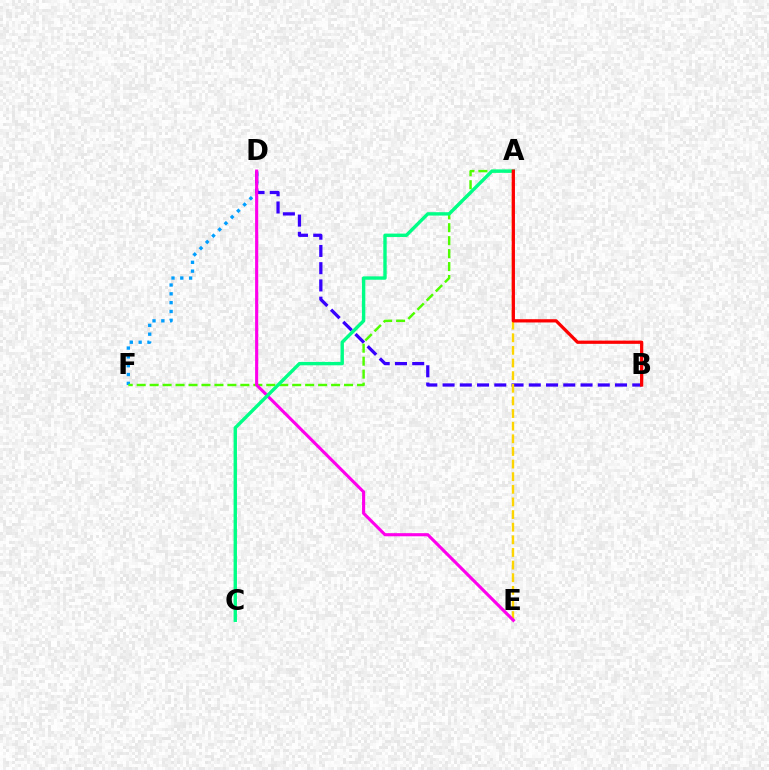{('D', 'F'): [{'color': '#009eff', 'line_style': 'dotted', 'thickness': 2.4}], ('B', 'D'): [{'color': '#3700ff', 'line_style': 'dashed', 'thickness': 2.34}], ('A', 'F'): [{'color': '#4fff00', 'line_style': 'dashed', 'thickness': 1.76}], ('A', 'E'): [{'color': '#ffd500', 'line_style': 'dashed', 'thickness': 1.72}], ('D', 'E'): [{'color': '#ff00ed', 'line_style': 'solid', 'thickness': 2.25}], ('A', 'C'): [{'color': '#00ff86', 'line_style': 'solid', 'thickness': 2.44}], ('A', 'B'): [{'color': '#ff0000', 'line_style': 'solid', 'thickness': 2.34}]}